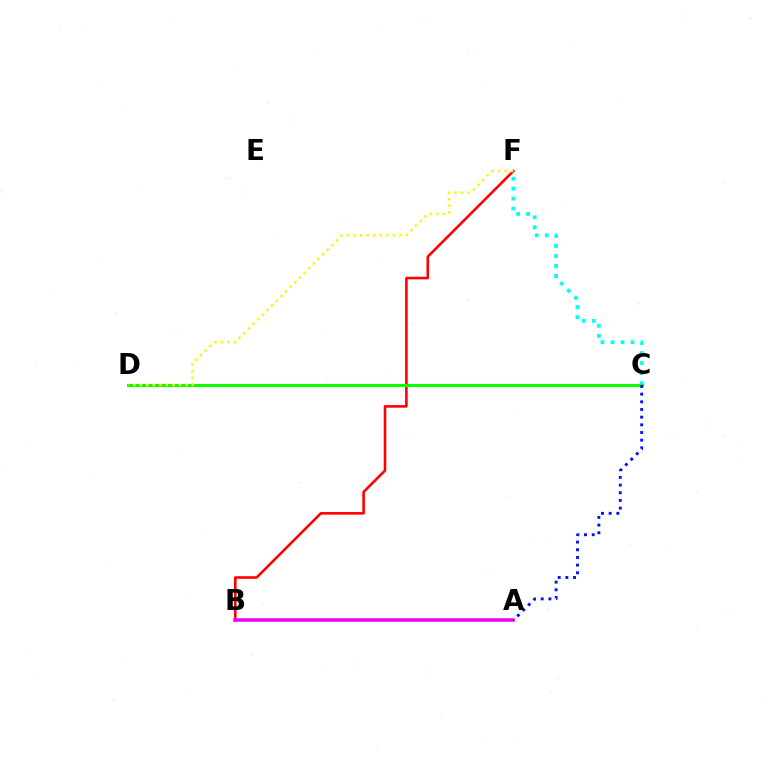{('B', 'F'): [{'color': '#ff0000', 'line_style': 'solid', 'thickness': 1.87}], ('C', 'F'): [{'color': '#00fff6', 'line_style': 'dotted', 'thickness': 2.72}], ('C', 'D'): [{'color': '#08ff00', 'line_style': 'solid', 'thickness': 2.19}], ('A', 'C'): [{'color': '#0010ff', 'line_style': 'dotted', 'thickness': 2.09}], ('D', 'F'): [{'color': '#fcf500', 'line_style': 'dotted', 'thickness': 1.78}], ('A', 'B'): [{'color': '#ee00ff', 'line_style': 'solid', 'thickness': 2.53}]}